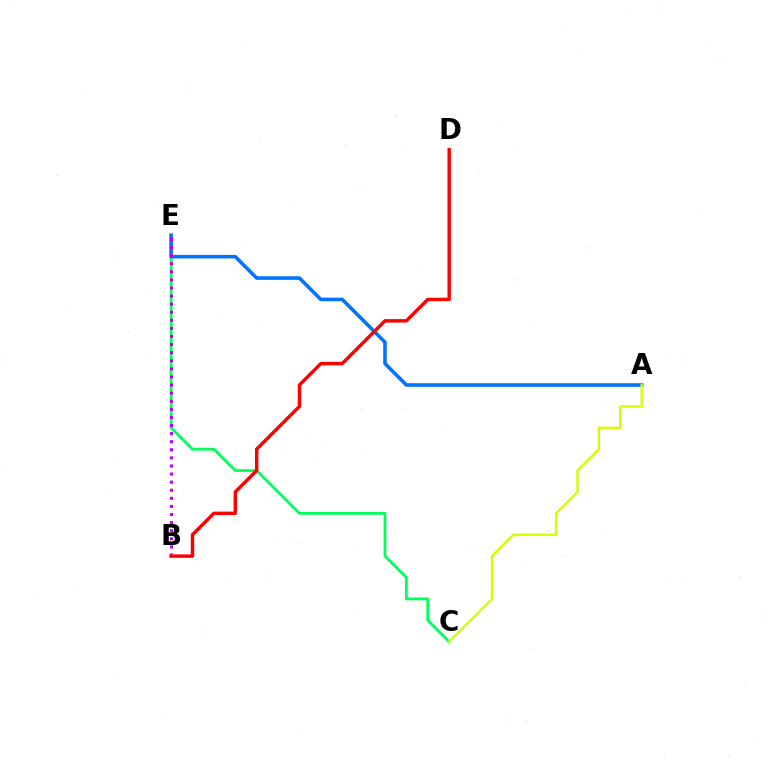{('C', 'E'): [{'color': '#00ff5c', 'line_style': 'solid', 'thickness': 2.01}], ('A', 'E'): [{'color': '#0074ff', 'line_style': 'solid', 'thickness': 2.57}], ('A', 'C'): [{'color': '#d1ff00', 'line_style': 'solid', 'thickness': 1.69}], ('B', 'E'): [{'color': '#b900ff', 'line_style': 'dotted', 'thickness': 2.2}], ('B', 'D'): [{'color': '#ff0000', 'line_style': 'solid', 'thickness': 2.46}]}